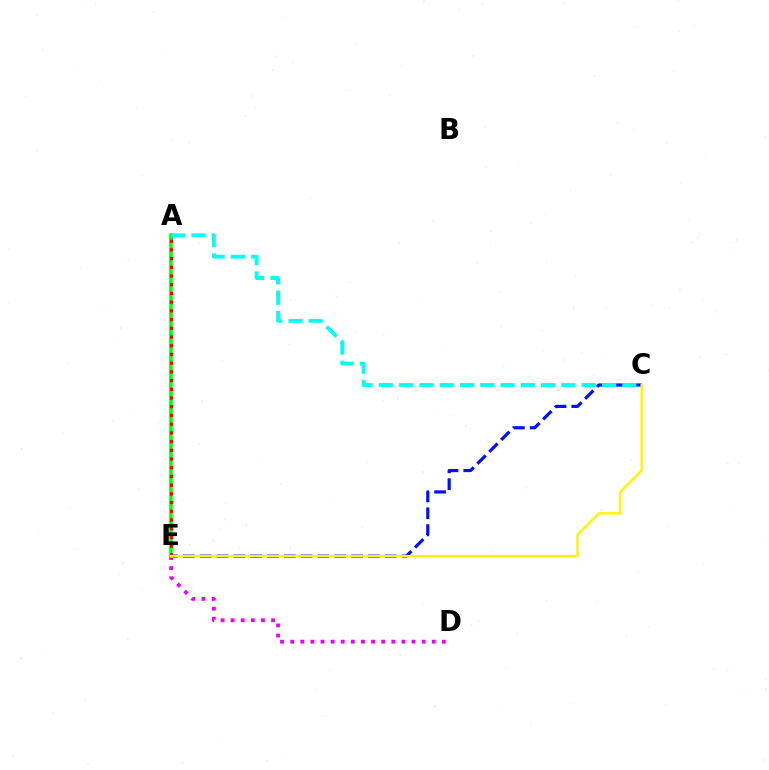{('C', 'E'): [{'color': '#0010ff', 'line_style': 'dashed', 'thickness': 2.29}, {'color': '#fcf500', 'line_style': 'solid', 'thickness': 1.76}], ('D', 'E'): [{'color': '#ee00ff', 'line_style': 'dotted', 'thickness': 2.75}], ('A', 'E'): [{'color': '#08ff00', 'line_style': 'solid', 'thickness': 2.58}, {'color': '#ff0000', 'line_style': 'dotted', 'thickness': 2.37}], ('A', 'C'): [{'color': '#00fff6', 'line_style': 'dashed', 'thickness': 2.76}]}